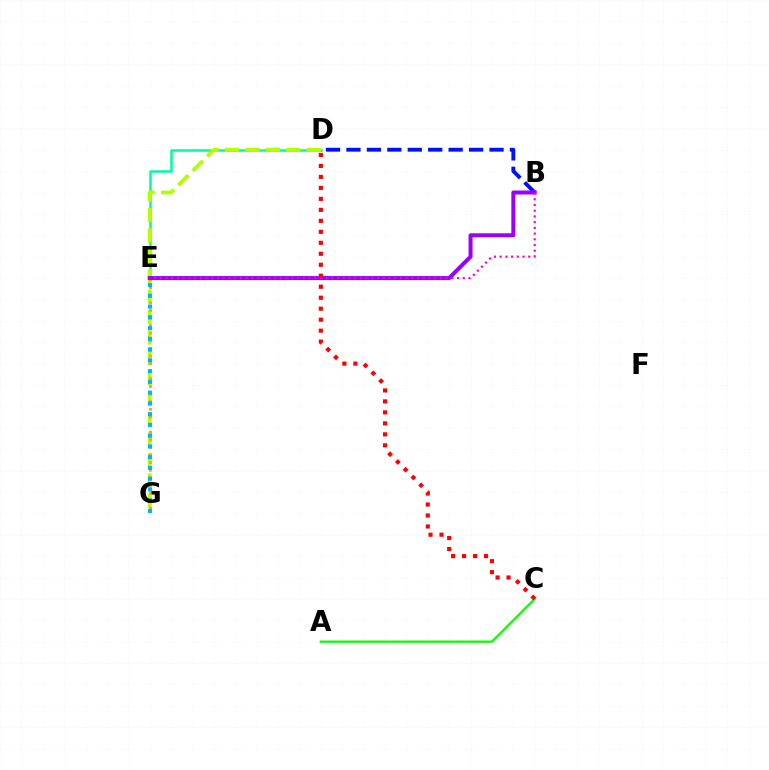{('D', 'E'): [{'color': '#00ff9d', 'line_style': 'solid', 'thickness': 1.81}], ('B', 'D'): [{'color': '#0010ff', 'line_style': 'dashed', 'thickness': 2.78}], ('D', 'G'): [{'color': '#b3ff00', 'line_style': 'dashed', 'thickness': 2.77}], ('A', 'C'): [{'color': '#08ff00', 'line_style': 'solid', 'thickness': 1.64}], ('E', 'G'): [{'color': '#ffa500', 'line_style': 'dotted', 'thickness': 2.07}, {'color': '#00b5ff', 'line_style': 'dotted', 'thickness': 2.92}], ('B', 'E'): [{'color': '#9b00ff', 'line_style': 'solid', 'thickness': 2.88}, {'color': '#ff00bd', 'line_style': 'dotted', 'thickness': 1.55}], ('C', 'D'): [{'color': '#ff0000', 'line_style': 'dotted', 'thickness': 2.98}]}